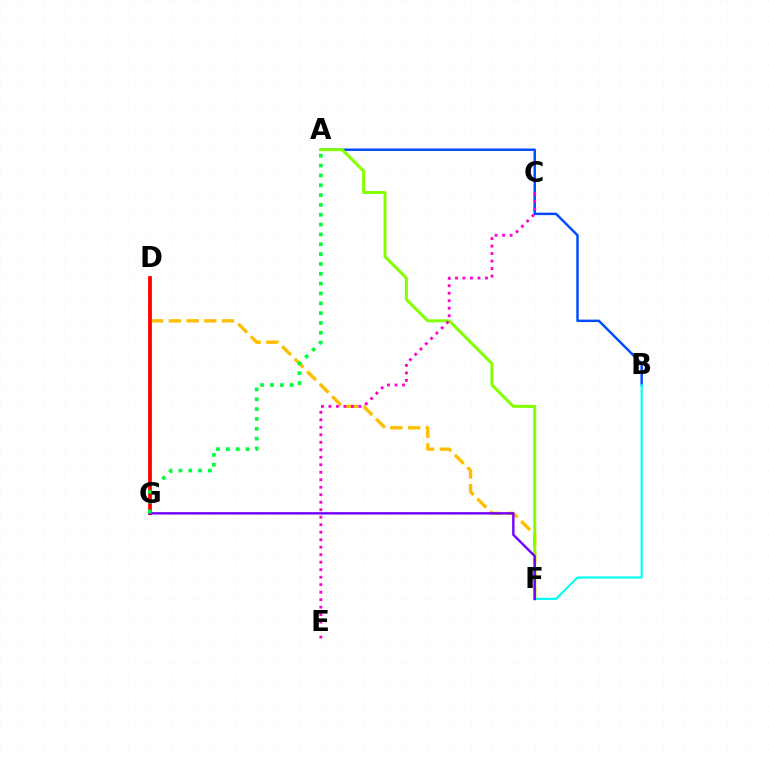{('D', 'F'): [{'color': '#ffbd00', 'line_style': 'dashed', 'thickness': 2.41}], ('A', 'B'): [{'color': '#004bff', 'line_style': 'solid', 'thickness': 1.77}], ('A', 'F'): [{'color': '#84ff00', 'line_style': 'solid', 'thickness': 2.15}], ('B', 'F'): [{'color': '#00fff6', 'line_style': 'solid', 'thickness': 1.56}], ('D', 'G'): [{'color': '#ff0000', 'line_style': 'solid', 'thickness': 2.7}], ('C', 'E'): [{'color': '#ff00cf', 'line_style': 'dotted', 'thickness': 2.04}], ('F', 'G'): [{'color': '#7200ff', 'line_style': 'solid', 'thickness': 1.73}], ('A', 'G'): [{'color': '#00ff39', 'line_style': 'dotted', 'thickness': 2.67}]}